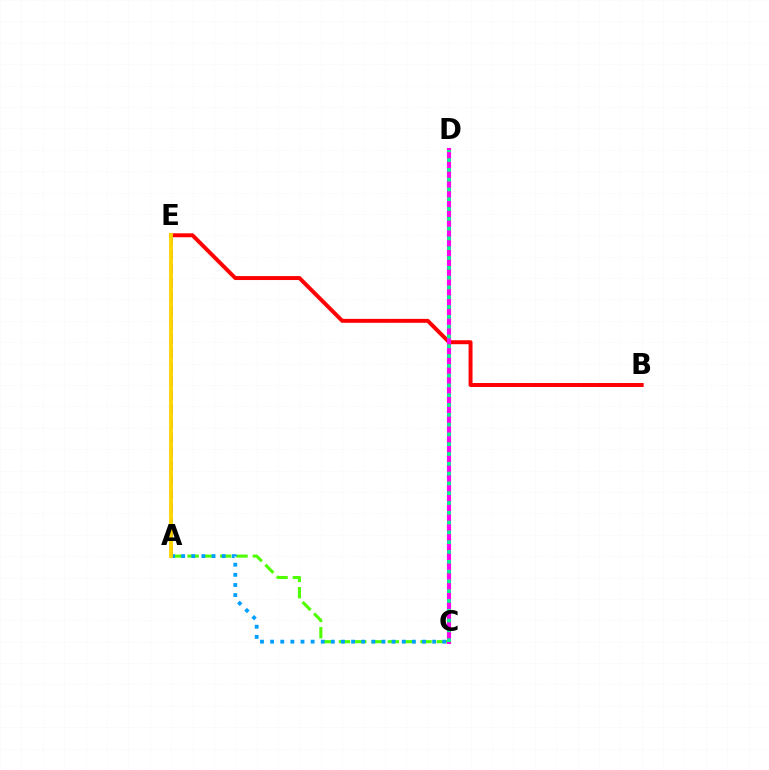{('A', 'C'): [{'color': '#4fff00', 'line_style': 'dashed', 'thickness': 2.21}, {'color': '#009eff', 'line_style': 'dotted', 'thickness': 2.75}], ('B', 'E'): [{'color': '#ff0000', 'line_style': 'solid', 'thickness': 2.84}], ('C', 'D'): [{'color': '#ff00ed', 'line_style': 'solid', 'thickness': 2.98}, {'color': '#00ff86', 'line_style': 'dotted', 'thickness': 2.66}], ('A', 'E'): [{'color': '#3700ff', 'line_style': 'dashed', 'thickness': 1.92}, {'color': '#ffd500', 'line_style': 'solid', 'thickness': 2.76}]}